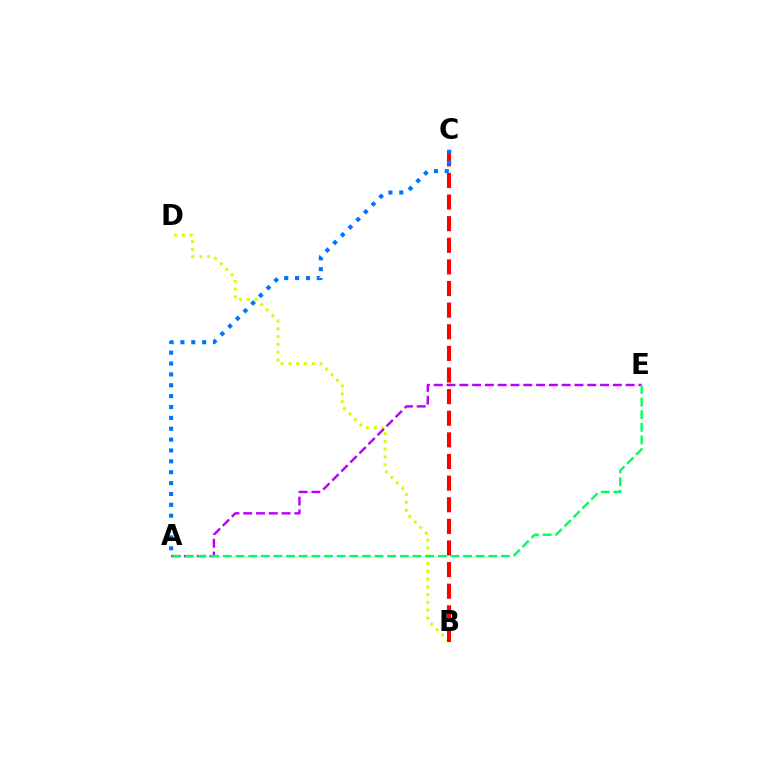{('B', 'D'): [{'color': '#d1ff00', 'line_style': 'dotted', 'thickness': 2.11}], ('A', 'E'): [{'color': '#b900ff', 'line_style': 'dashed', 'thickness': 1.74}, {'color': '#00ff5c', 'line_style': 'dashed', 'thickness': 1.72}], ('B', 'C'): [{'color': '#ff0000', 'line_style': 'dashed', 'thickness': 2.94}], ('A', 'C'): [{'color': '#0074ff', 'line_style': 'dotted', 'thickness': 2.95}]}